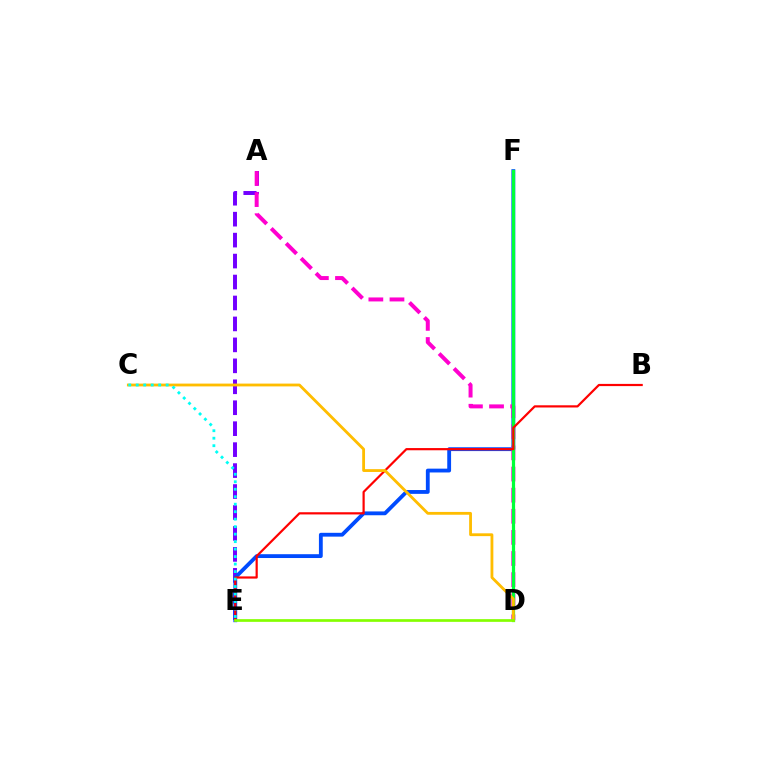{('A', 'E'): [{'color': '#7200ff', 'line_style': 'dashed', 'thickness': 2.85}], ('E', 'F'): [{'color': '#004bff', 'line_style': 'solid', 'thickness': 2.75}], ('A', 'D'): [{'color': '#ff00cf', 'line_style': 'dashed', 'thickness': 2.87}], ('D', 'F'): [{'color': '#00ff39', 'line_style': 'solid', 'thickness': 2.32}], ('B', 'E'): [{'color': '#ff0000', 'line_style': 'solid', 'thickness': 1.59}], ('C', 'D'): [{'color': '#ffbd00', 'line_style': 'solid', 'thickness': 2.03}], ('C', 'E'): [{'color': '#00fff6', 'line_style': 'dotted', 'thickness': 2.03}], ('D', 'E'): [{'color': '#84ff00', 'line_style': 'solid', 'thickness': 1.94}]}